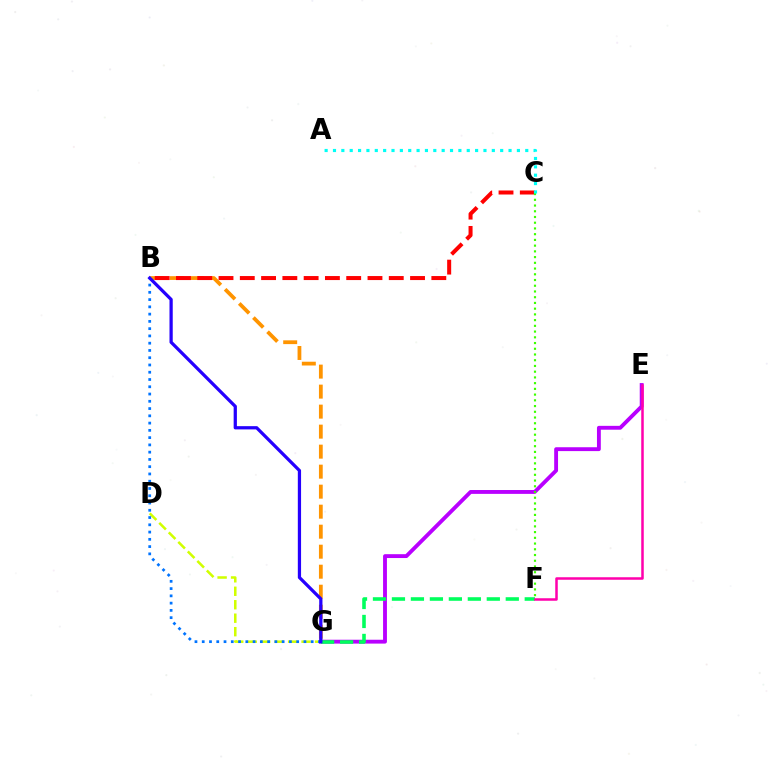{('D', 'G'): [{'color': '#d1ff00', 'line_style': 'dashed', 'thickness': 1.83}], ('E', 'G'): [{'color': '#b900ff', 'line_style': 'solid', 'thickness': 2.78}], ('B', 'G'): [{'color': '#ff9400', 'line_style': 'dashed', 'thickness': 2.72}, {'color': '#0074ff', 'line_style': 'dotted', 'thickness': 1.97}, {'color': '#2500ff', 'line_style': 'solid', 'thickness': 2.34}], ('B', 'C'): [{'color': '#ff0000', 'line_style': 'dashed', 'thickness': 2.89}], ('C', 'F'): [{'color': '#3dff00', 'line_style': 'dotted', 'thickness': 1.56}], ('F', 'G'): [{'color': '#00ff5c', 'line_style': 'dashed', 'thickness': 2.58}], ('E', 'F'): [{'color': '#ff00ac', 'line_style': 'solid', 'thickness': 1.81}], ('A', 'C'): [{'color': '#00fff6', 'line_style': 'dotted', 'thickness': 2.27}]}